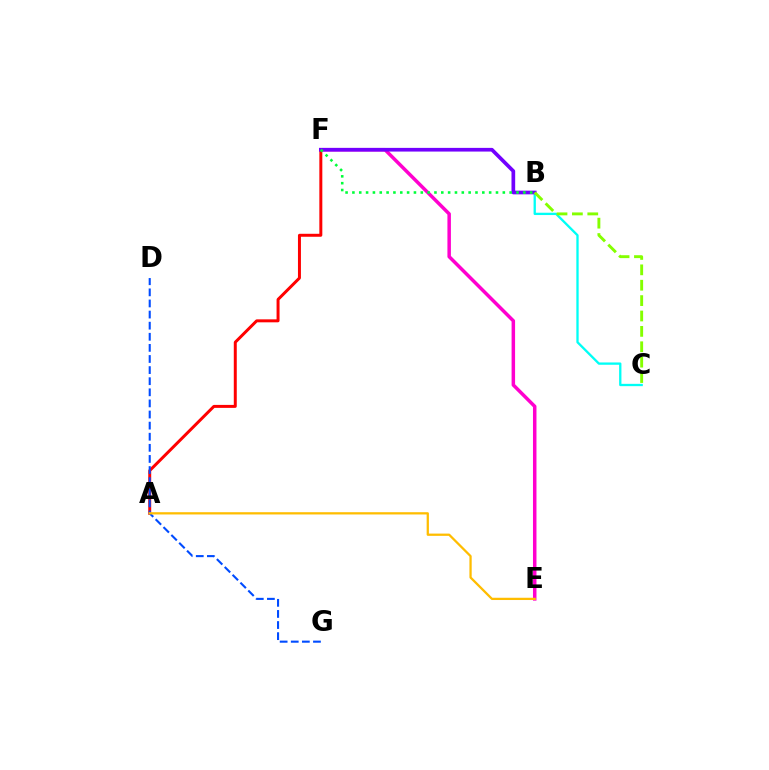{('E', 'F'): [{'color': '#ff00cf', 'line_style': 'solid', 'thickness': 2.51}], ('B', 'C'): [{'color': '#00fff6', 'line_style': 'solid', 'thickness': 1.67}, {'color': '#84ff00', 'line_style': 'dashed', 'thickness': 2.09}], ('A', 'F'): [{'color': '#ff0000', 'line_style': 'solid', 'thickness': 2.14}], ('B', 'F'): [{'color': '#7200ff', 'line_style': 'solid', 'thickness': 2.65}, {'color': '#00ff39', 'line_style': 'dotted', 'thickness': 1.86}], ('D', 'G'): [{'color': '#004bff', 'line_style': 'dashed', 'thickness': 1.51}], ('A', 'E'): [{'color': '#ffbd00', 'line_style': 'solid', 'thickness': 1.63}]}